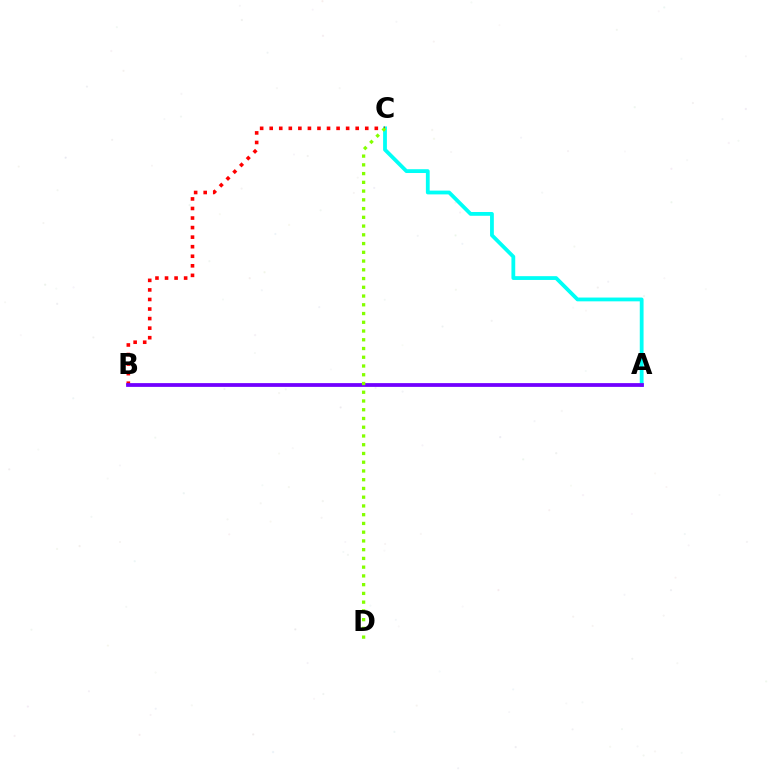{('A', 'C'): [{'color': '#00fff6', 'line_style': 'solid', 'thickness': 2.73}], ('B', 'C'): [{'color': '#ff0000', 'line_style': 'dotted', 'thickness': 2.6}], ('A', 'B'): [{'color': '#7200ff', 'line_style': 'solid', 'thickness': 2.71}], ('C', 'D'): [{'color': '#84ff00', 'line_style': 'dotted', 'thickness': 2.38}]}